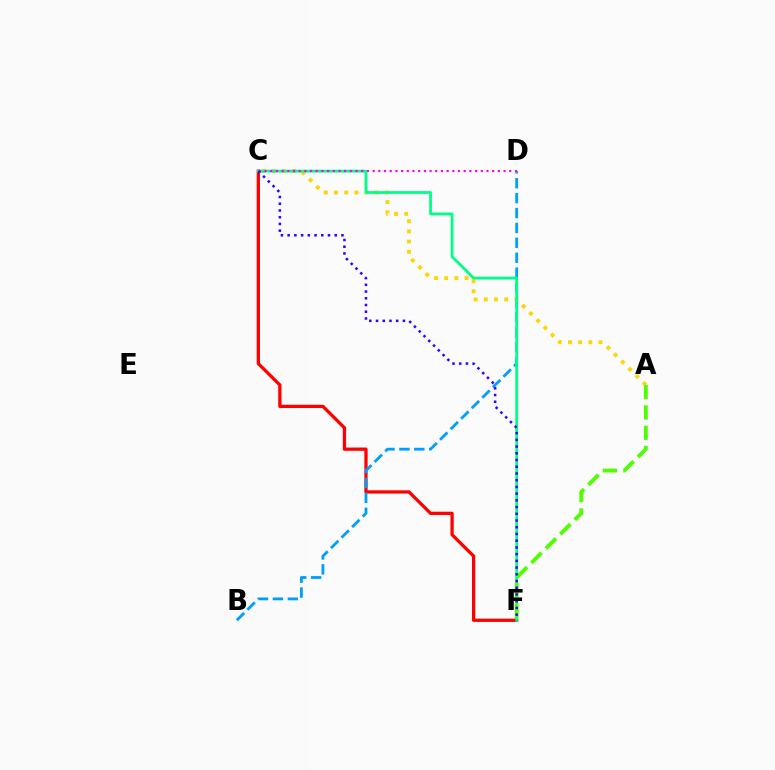{('C', 'F'): [{'color': '#ff0000', 'line_style': 'solid', 'thickness': 2.36}, {'color': '#00ff86', 'line_style': 'solid', 'thickness': 2.0}, {'color': '#3700ff', 'line_style': 'dotted', 'thickness': 1.83}], ('B', 'D'): [{'color': '#009eff', 'line_style': 'dashed', 'thickness': 2.03}], ('A', 'C'): [{'color': '#ffd500', 'line_style': 'dotted', 'thickness': 2.76}], ('A', 'F'): [{'color': '#4fff00', 'line_style': 'dashed', 'thickness': 2.76}], ('C', 'D'): [{'color': '#ff00ed', 'line_style': 'dotted', 'thickness': 1.55}]}